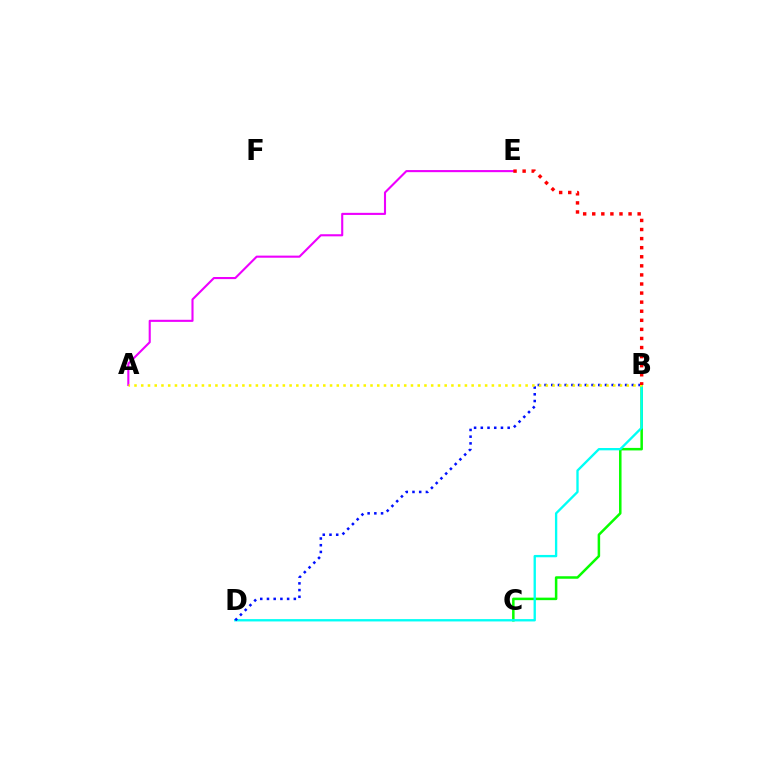{('A', 'E'): [{'color': '#ee00ff', 'line_style': 'solid', 'thickness': 1.52}], ('B', 'C'): [{'color': '#08ff00', 'line_style': 'solid', 'thickness': 1.81}], ('B', 'D'): [{'color': '#00fff6', 'line_style': 'solid', 'thickness': 1.68}, {'color': '#0010ff', 'line_style': 'dotted', 'thickness': 1.82}], ('A', 'B'): [{'color': '#fcf500', 'line_style': 'dotted', 'thickness': 1.83}], ('B', 'E'): [{'color': '#ff0000', 'line_style': 'dotted', 'thickness': 2.47}]}